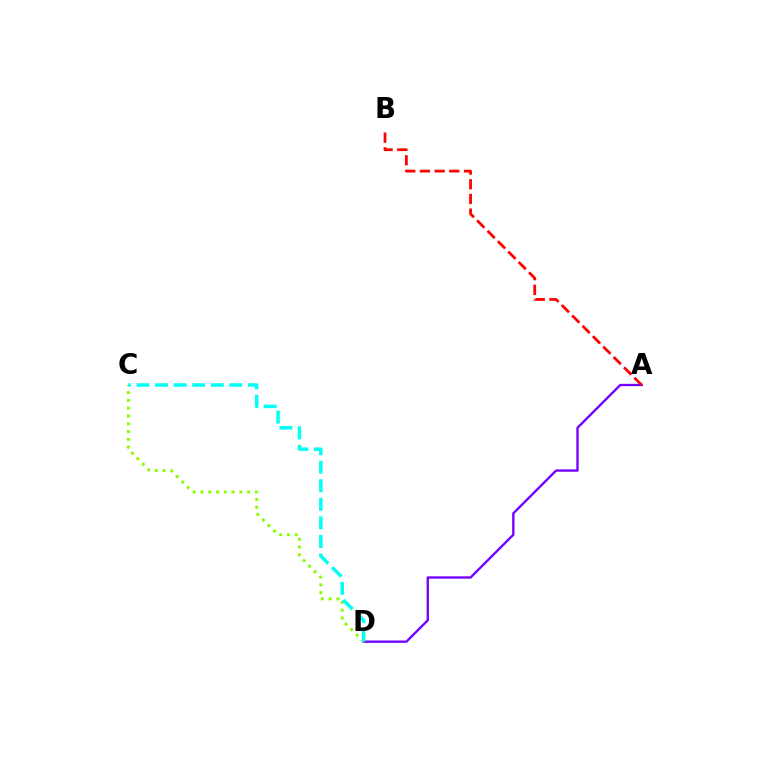{('A', 'D'): [{'color': '#7200ff', 'line_style': 'solid', 'thickness': 1.69}], ('A', 'B'): [{'color': '#ff0000', 'line_style': 'dashed', 'thickness': 2.0}], ('C', 'D'): [{'color': '#84ff00', 'line_style': 'dotted', 'thickness': 2.11}, {'color': '#00fff6', 'line_style': 'dashed', 'thickness': 2.52}]}